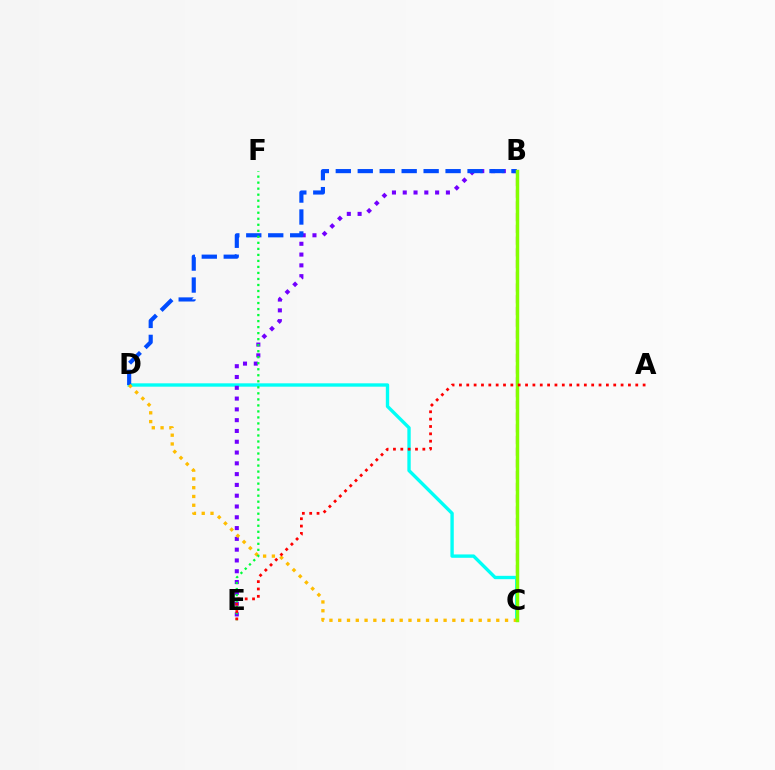{('B', 'C'): [{'color': '#ff00cf', 'line_style': 'dashed', 'thickness': 1.59}, {'color': '#84ff00', 'line_style': 'solid', 'thickness': 2.5}], ('C', 'D'): [{'color': '#00fff6', 'line_style': 'solid', 'thickness': 2.42}, {'color': '#ffbd00', 'line_style': 'dotted', 'thickness': 2.39}], ('B', 'E'): [{'color': '#7200ff', 'line_style': 'dotted', 'thickness': 2.93}], ('B', 'D'): [{'color': '#004bff', 'line_style': 'dashed', 'thickness': 2.98}], ('E', 'F'): [{'color': '#00ff39', 'line_style': 'dotted', 'thickness': 1.64}], ('A', 'E'): [{'color': '#ff0000', 'line_style': 'dotted', 'thickness': 2.0}]}